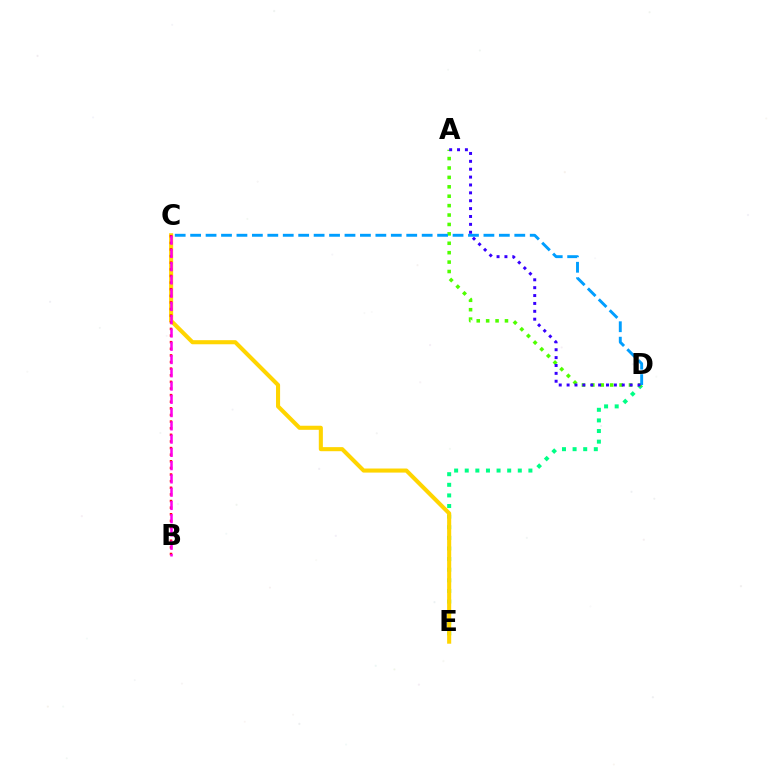{('D', 'E'): [{'color': '#00ff86', 'line_style': 'dotted', 'thickness': 2.88}], ('C', 'E'): [{'color': '#ffd500', 'line_style': 'solid', 'thickness': 2.94}], ('A', 'D'): [{'color': '#4fff00', 'line_style': 'dotted', 'thickness': 2.56}, {'color': '#3700ff', 'line_style': 'dotted', 'thickness': 2.14}], ('B', 'C'): [{'color': '#ff0000', 'line_style': 'dotted', 'thickness': 1.8}, {'color': '#ff00ed', 'line_style': 'dashed', 'thickness': 1.8}], ('C', 'D'): [{'color': '#009eff', 'line_style': 'dashed', 'thickness': 2.1}]}